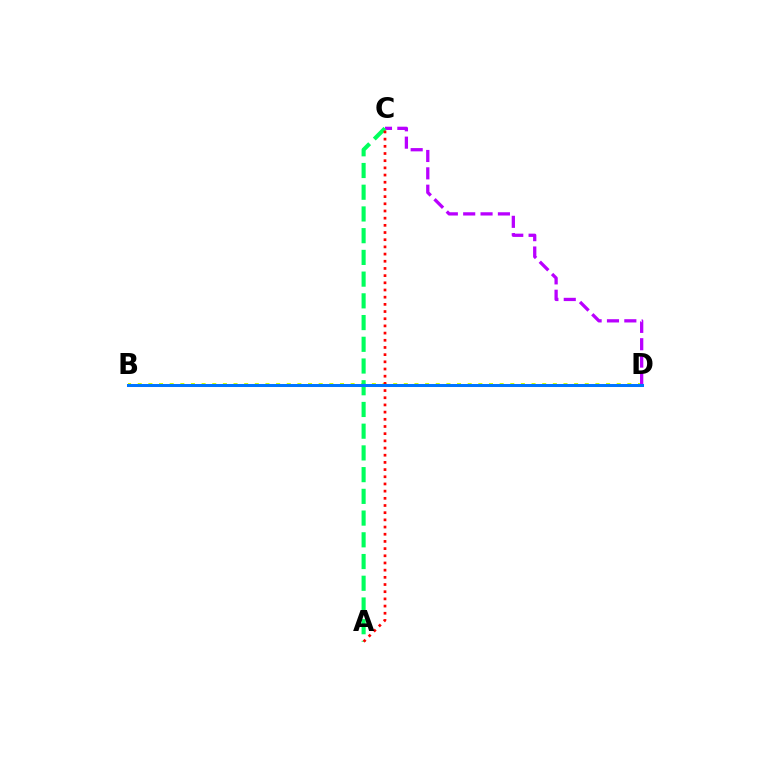{('B', 'D'): [{'color': '#d1ff00', 'line_style': 'dotted', 'thickness': 2.89}, {'color': '#0074ff', 'line_style': 'solid', 'thickness': 2.18}], ('C', 'D'): [{'color': '#b900ff', 'line_style': 'dashed', 'thickness': 2.36}], ('A', 'C'): [{'color': '#00ff5c', 'line_style': 'dashed', 'thickness': 2.95}, {'color': '#ff0000', 'line_style': 'dotted', 'thickness': 1.95}]}